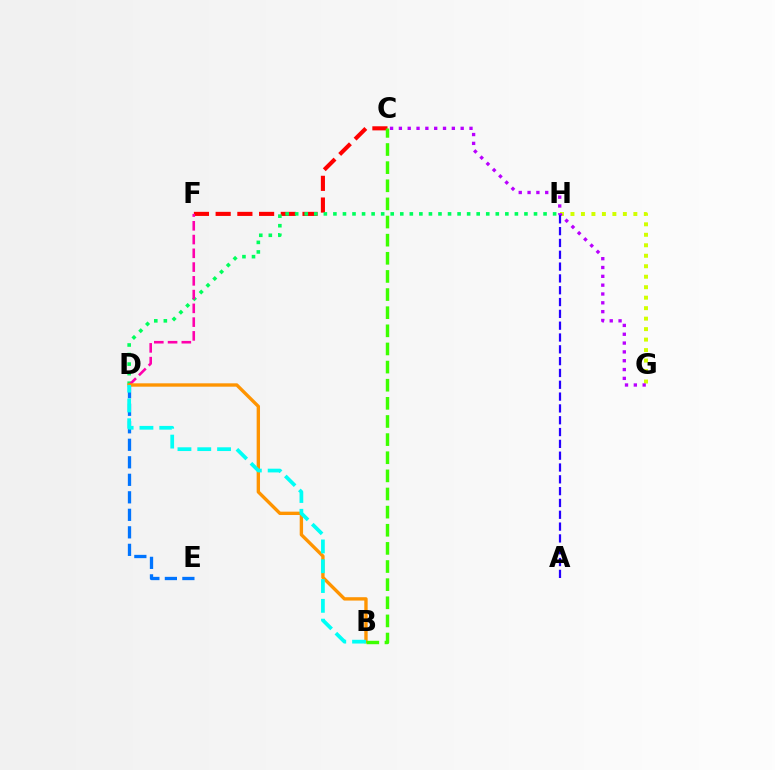{('C', 'F'): [{'color': '#ff0000', 'line_style': 'dashed', 'thickness': 2.95}], ('G', 'H'): [{'color': '#d1ff00', 'line_style': 'dotted', 'thickness': 2.85}], ('D', 'H'): [{'color': '#00ff5c', 'line_style': 'dotted', 'thickness': 2.6}], ('C', 'G'): [{'color': '#b900ff', 'line_style': 'dotted', 'thickness': 2.4}], ('A', 'H'): [{'color': '#2500ff', 'line_style': 'dashed', 'thickness': 1.61}], ('D', 'F'): [{'color': '#ff00ac', 'line_style': 'dashed', 'thickness': 1.87}], ('B', 'D'): [{'color': '#ff9400', 'line_style': 'solid', 'thickness': 2.42}, {'color': '#00fff6', 'line_style': 'dashed', 'thickness': 2.69}], ('D', 'E'): [{'color': '#0074ff', 'line_style': 'dashed', 'thickness': 2.38}], ('B', 'C'): [{'color': '#3dff00', 'line_style': 'dashed', 'thickness': 2.46}]}